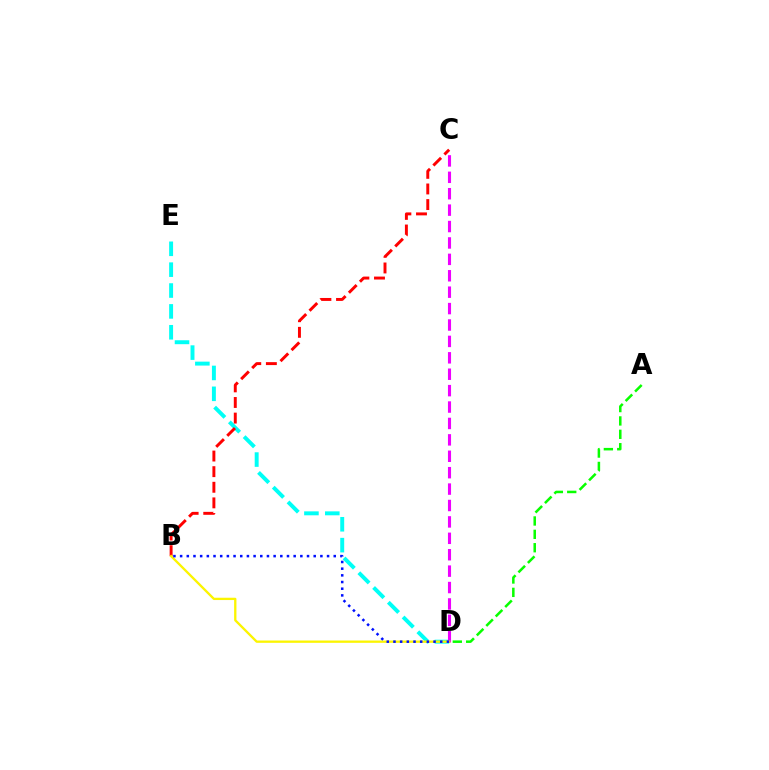{('D', 'E'): [{'color': '#00fff6', 'line_style': 'dashed', 'thickness': 2.83}], ('B', 'C'): [{'color': '#ff0000', 'line_style': 'dashed', 'thickness': 2.12}], ('C', 'D'): [{'color': '#ee00ff', 'line_style': 'dashed', 'thickness': 2.23}], ('B', 'D'): [{'color': '#fcf500', 'line_style': 'solid', 'thickness': 1.66}, {'color': '#0010ff', 'line_style': 'dotted', 'thickness': 1.81}], ('A', 'D'): [{'color': '#08ff00', 'line_style': 'dashed', 'thickness': 1.82}]}